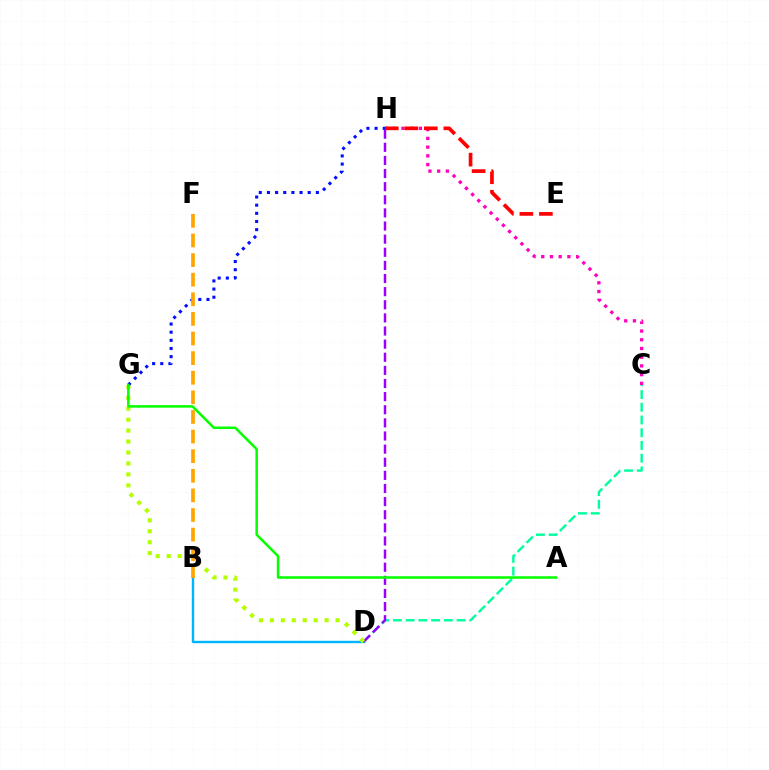{('B', 'D'): [{'color': '#00b5ff', 'line_style': 'solid', 'thickness': 1.72}], ('C', 'H'): [{'color': '#ff00bd', 'line_style': 'dotted', 'thickness': 2.37}], ('C', 'D'): [{'color': '#00ff9d', 'line_style': 'dashed', 'thickness': 1.73}], ('D', 'H'): [{'color': '#9b00ff', 'line_style': 'dashed', 'thickness': 1.78}], ('D', 'G'): [{'color': '#b3ff00', 'line_style': 'dotted', 'thickness': 2.97}], ('G', 'H'): [{'color': '#0010ff', 'line_style': 'dotted', 'thickness': 2.21}], ('E', 'H'): [{'color': '#ff0000', 'line_style': 'dashed', 'thickness': 2.65}], ('B', 'F'): [{'color': '#ffa500', 'line_style': 'dashed', 'thickness': 2.66}], ('A', 'G'): [{'color': '#08ff00', 'line_style': 'solid', 'thickness': 1.83}]}